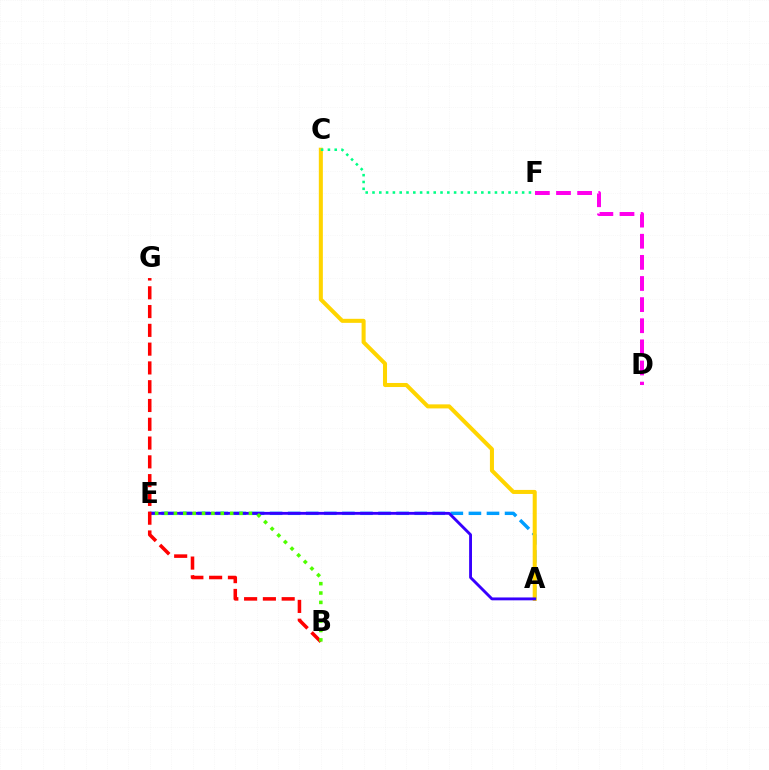{('A', 'E'): [{'color': '#009eff', 'line_style': 'dashed', 'thickness': 2.46}, {'color': '#3700ff', 'line_style': 'solid', 'thickness': 2.07}], ('A', 'C'): [{'color': '#ffd500', 'line_style': 'solid', 'thickness': 2.91}], ('D', 'F'): [{'color': '#ff00ed', 'line_style': 'dashed', 'thickness': 2.87}], ('B', 'G'): [{'color': '#ff0000', 'line_style': 'dashed', 'thickness': 2.55}], ('B', 'E'): [{'color': '#4fff00', 'line_style': 'dotted', 'thickness': 2.55}], ('C', 'F'): [{'color': '#00ff86', 'line_style': 'dotted', 'thickness': 1.85}]}